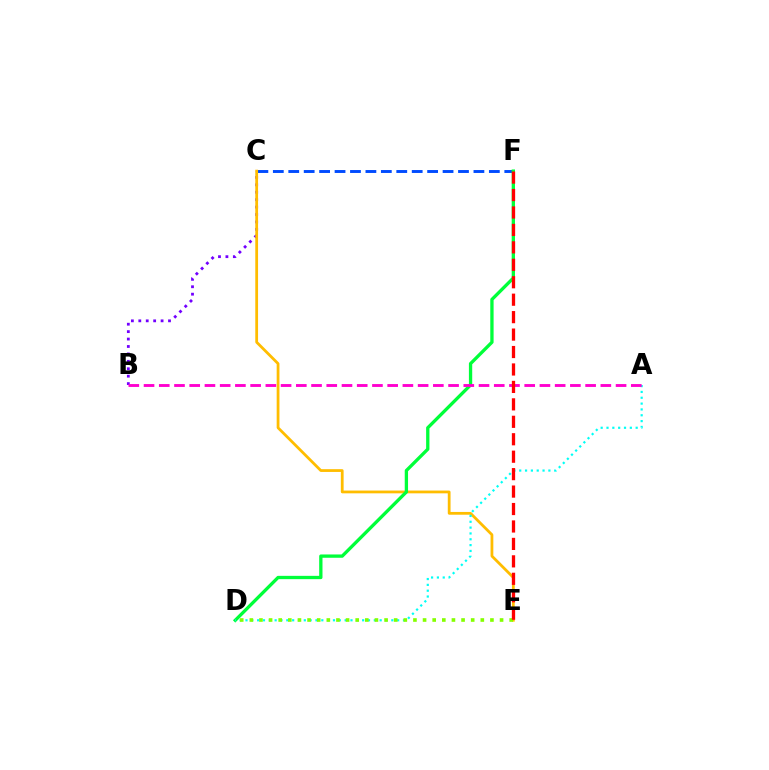{('B', 'C'): [{'color': '#7200ff', 'line_style': 'dotted', 'thickness': 2.02}], ('C', 'F'): [{'color': '#004bff', 'line_style': 'dashed', 'thickness': 2.1}], ('C', 'E'): [{'color': '#ffbd00', 'line_style': 'solid', 'thickness': 2.0}], ('D', 'F'): [{'color': '#00ff39', 'line_style': 'solid', 'thickness': 2.38}], ('A', 'D'): [{'color': '#00fff6', 'line_style': 'dotted', 'thickness': 1.58}], ('D', 'E'): [{'color': '#84ff00', 'line_style': 'dotted', 'thickness': 2.61}], ('A', 'B'): [{'color': '#ff00cf', 'line_style': 'dashed', 'thickness': 2.07}], ('E', 'F'): [{'color': '#ff0000', 'line_style': 'dashed', 'thickness': 2.37}]}